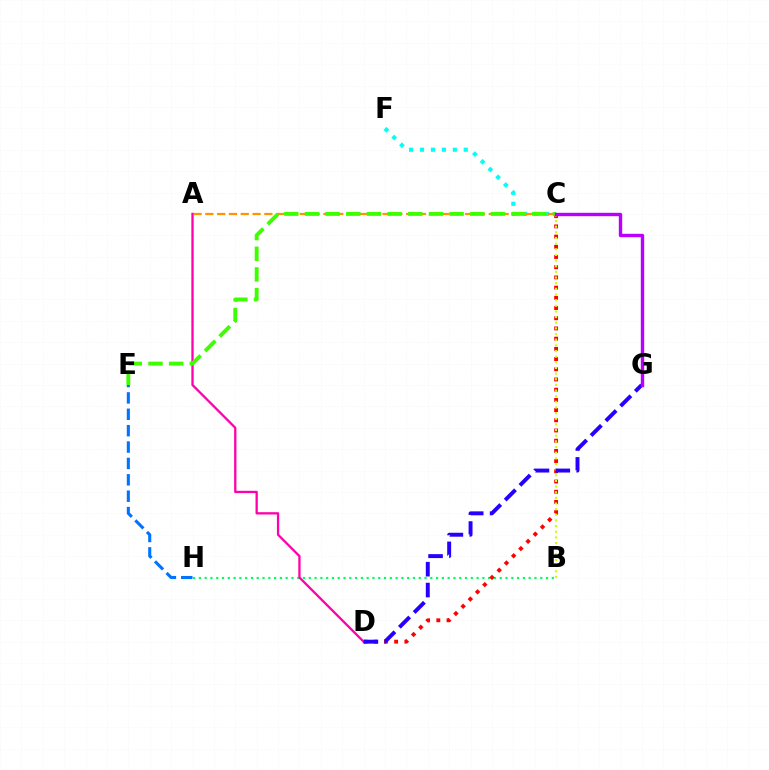{('C', 'F'): [{'color': '#00fff6', 'line_style': 'dotted', 'thickness': 2.97}], ('E', 'H'): [{'color': '#0074ff', 'line_style': 'dashed', 'thickness': 2.23}], ('B', 'H'): [{'color': '#00ff5c', 'line_style': 'dotted', 'thickness': 1.57}], ('A', 'C'): [{'color': '#ff9400', 'line_style': 'dashed', 'thickness': 1.6}], ('C', 'D'): [{'color': '#ff0000', 'line_style': 'dotted', 'thickness': 2.77}], ('A', 'D'): [{'color': '#ff00ac', 'line_style': 'solid', 'thickness': 1.66}], ('C', 'E'): [{'color': '#3dff00', 'line_style': 'dashed', 'thickness': 2.81}], ('B', 'C'): [{'color': '#d1ff00', 'line_style': 'dotted', 'thickness': 1.53}], ('D', 'G'): [{'color': '#2500ff', 'line_style': 'dashed', 'thickness': 2.83}], ('C', 'G'): [{'color': '#b900ff', 'line_style': 'solid', 'thickness': 2.45}]}